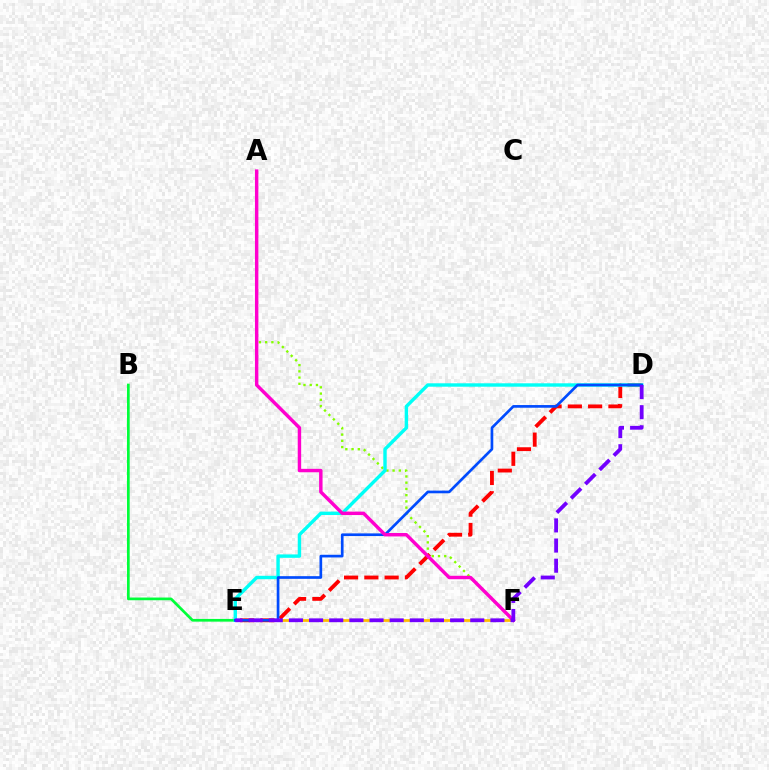{('E', 'F'): [{'color': '#ffbd00', 'line_style': 'solid', 'thickness': 1.97}], ('A', 'F'): [{'color': '#84ff00', 'line_style': 'dotted', 'thickness': 1.69}, {'color': '#ff00cf', 'line_style': 'solid', 'thickness': 2.47}], ('D', 'E'): [{'color': '#ff0000', 'line_style': 'dashed', 'thickness': 2.76}, {'color': '#00fff6', 'line_style': 'solid', 'thickness': 2.45}, {'color': '#004bff', 'line_style': 'solid', 'thickness': 1.93}, {'color': '#7200ff', 'line_style': 'dashed', 'thickness': 2.74}], ('B', 'E'): [{'color': '#00ff39', 'line_style': 'solid', 'thickness': 1.95}]}